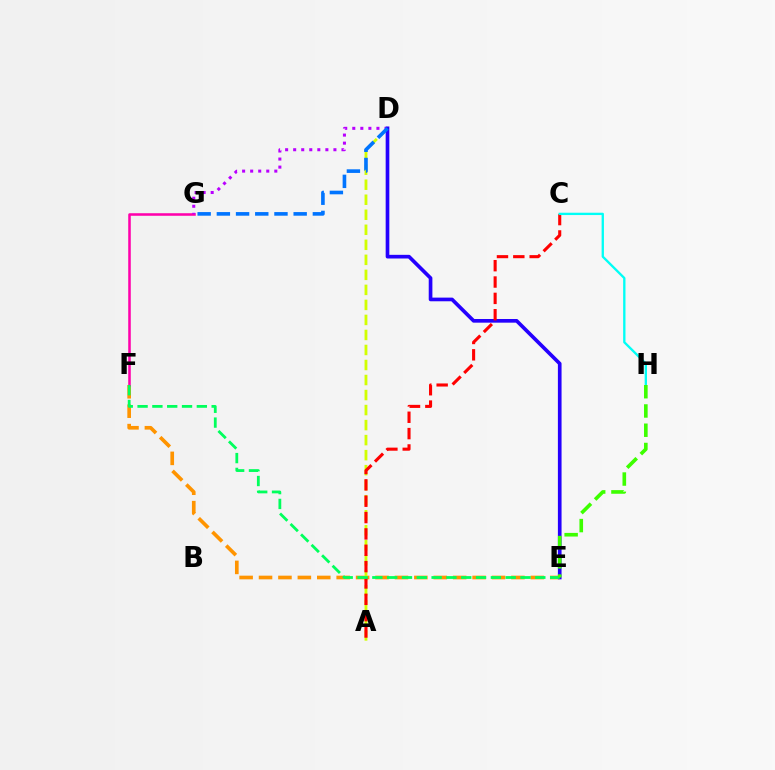{('E', 'F'): [{'color': '#ff9400', 'line_style': 'dashed', 'thickness': 2.64}, {'color': '#00ff5c', 'line_style': 'dashed', 'thickness': 2.01}], ('F', 'G'): [{'color': '#ff00ac', 'line_style': 'solid', 'thickness': 1.84}], ('A', 'D'): [{'color': '#d1ff00', 'line_style': 'dashed', 'thickness': 2.04}], ('D', 'G'): [{'color': '#b900ff', 'line_style': 'dotted', 'thickness': 2.19}, {'color': '#0074ff', 'line_style': 'dashed', 'thickness': 2.61}], ('D', 'E'): [{'color': '#2500ff', 'line_style': 'solid', 'thickness': 2.64}], ('A', 'C'): [{'color': '#ff0000', 'line_style': 'dashed', 'thickness': 2.22}], ('C', 'H'): [{'color': '#00fff6', 'line_style': 'solid', 'thickness': 1.67}], ('E', 'H'): [{'color': '#3dff00', 'line_style': 'dashed', 'thickness': 2.62}]}